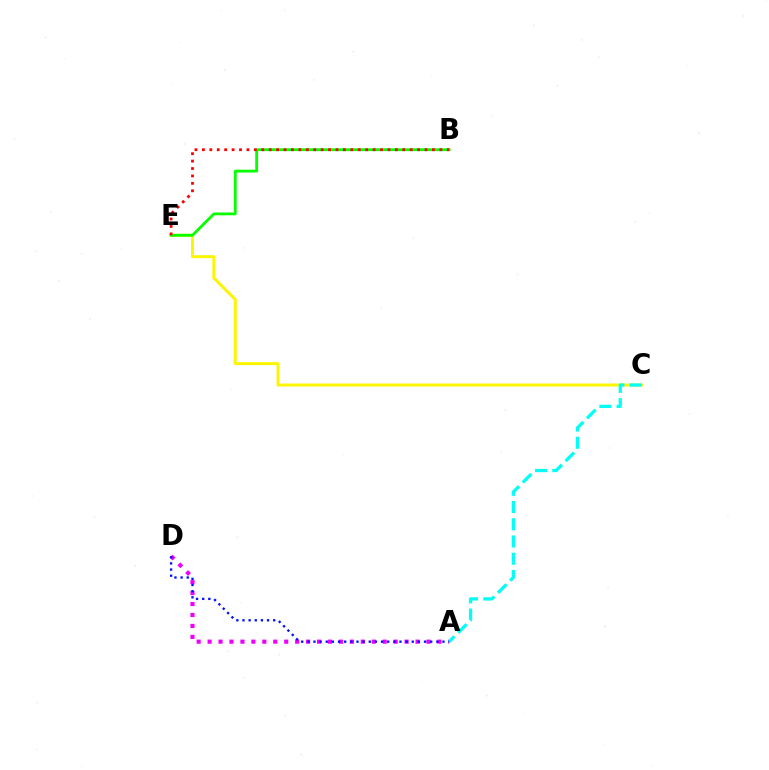{('C', 'E'): [{'color': '#fcf500', 'line_style': 'solid', 'thickness': 2.14}], ('A', 'D'): [{'color': '#ee00ff', 'line_style': 'dotted', 'thickness': 2.97}, {'color': '#0010ff', 'line_style': 'dotted', 'thickness': 1.67}], ('A', 'C'): [{'color': '#00fff6', 'line_style': 'dashed', 'thickness': 2.34}], ('B', 'E'): [{'color': '#08ff00', 'line_style': 'solid', 'thickness': 2.02}, {'color': '#ff0000', 'line_style': 'dotted', 'thickness': 2.02}]}